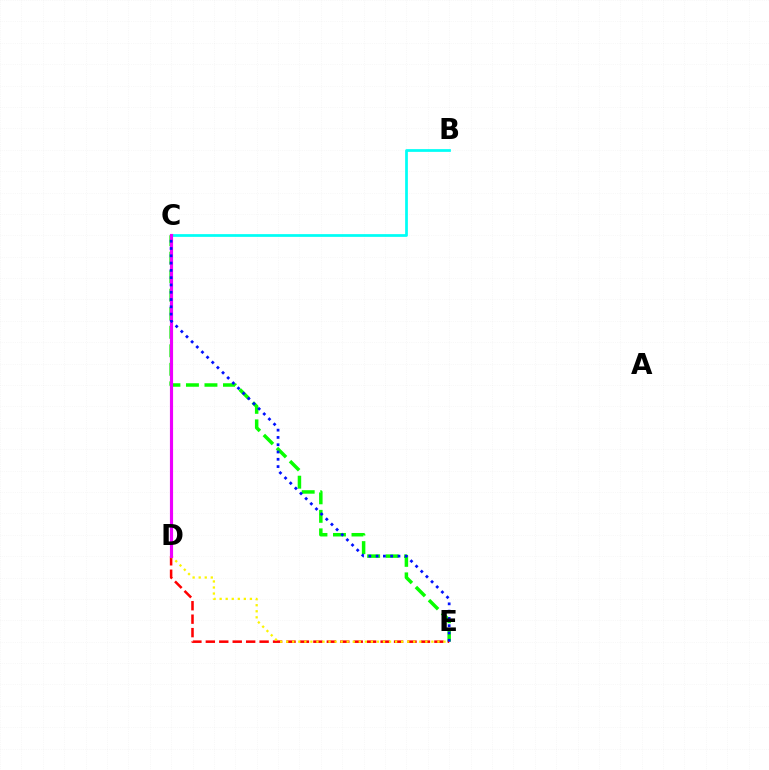{('C', 'E'): [{'color': '#08ff00', 'line_style': 'dashed', 'thickness': 2.51}, {'color': '#0010ff', 'line_style': 'dotted', 'thickness': 1.98}], ('B', 'C'): [{'color': '#00fff6', 'line_style': 'solid', 'thickness': 1.97}], ('D', 'E'): [{'color': '#ff0000', 'line_style': 'dashed', 'thickness': 1.83}, {'color': '#fcf500', 'line_style': 'dotted', 'thickness': 1.64}], ('C', 'D'): [{'color': '#ee00ff', 'line_style': 'solid', 'thickness': 2.27}]}